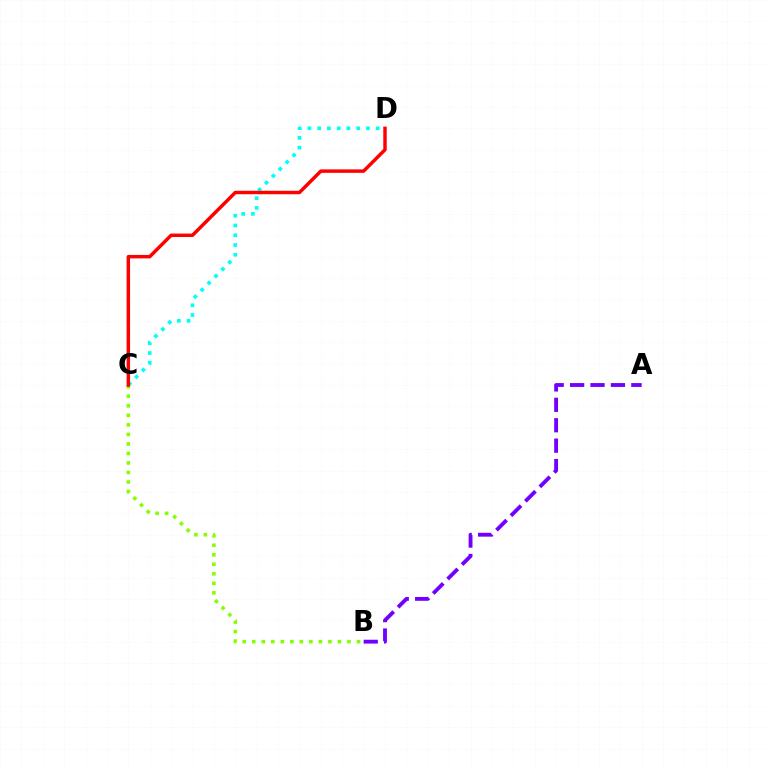{('C', 'D'): [{'color': '#00fff6', 'line_style': 'dotted', 'thickness': 2.65}, {'color': '#ff0000', 'line_style': 'solid', 'thickness': 2.48}], ('A', 'B'): [{'color': '#7200ff', 'line_style': 'dashed', 'thickness': 2.77}], ('B', 'C'): [{'color': '#84ff00', 'line_style': 'dotted', 'thickness': 2.59}]}